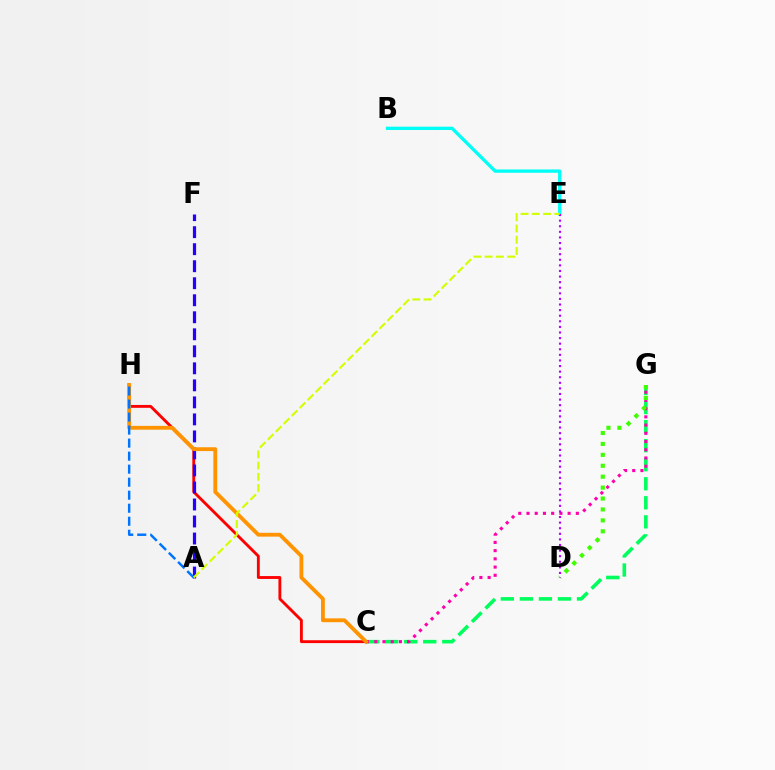{('C', 'G'): [{'color': '#00ff5c', 'line_style': 'dashed', 'thickness': 2.59}, {'color': '#ff00ac', 'line_style': 'dotted', 'thickness': 2.23}], ('B', 'E'): [{'color': '#00fff6', 'line_style': 'solid', 'thickness': 2.38}], ('C', 'H'): [{'color': '#ff0000', 'line_style': 'solid', 'thickness': 2.06}, {'color': '#ff9400', 'line_style': 'solid', 'thickness': 2.75}], ('A', 'F'): [{'color': '#2500ff', 'line_style': 'dashed', 'thickness': 2.31}], ('D', 'G'): [{'color': '#3dff00', 'line_style': 'dotted', 'thickness': 2.97}], ('D', 'E'): [{'color': '#b900ff', 'line_style': 'dotted', 'thickness': 1.52}], ('A', 'H'): [{'color': '#0074ff', 'line_style': 'dashed', 'thickness': 1.77}], ('A', 'E'): [{'color': '#d1ff00', 'line_style': 'dashed', 'thickness': 1.53}]}